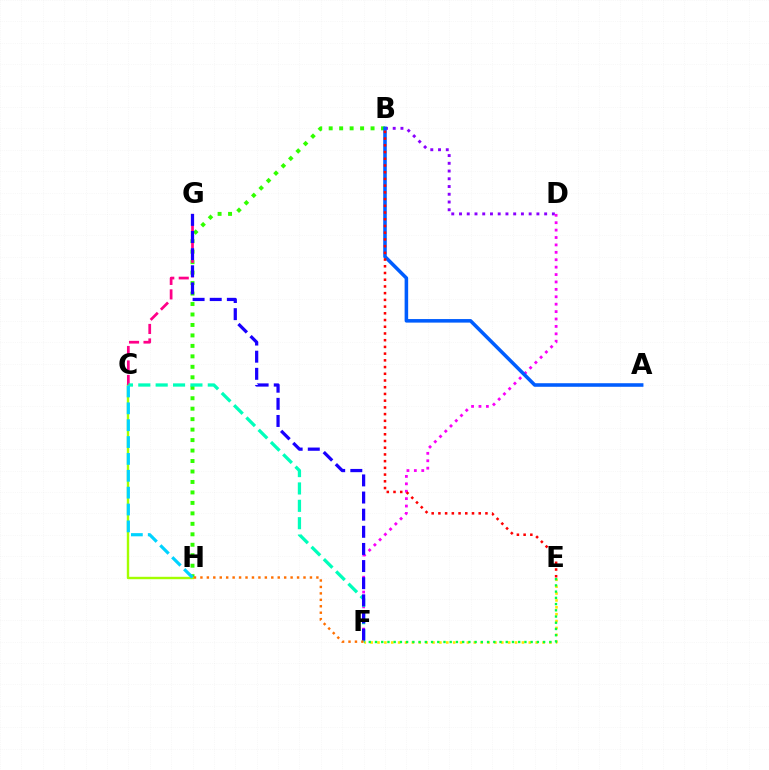{('E', 'F'): [{'color': '#ffe600', 'line_style': 'dotted', 'thickness': 1.87}, {'color': '#00ff45', 'line_style': 'dotted', 'thickness': 1.69}], ('B', 'D'): [{'color': '#8a00ff', 'line_style': 'dotted', 'thickness': 2.1}], ('D', 'F'): [{'color': '#fa00f9', 'line_style': 'dotted', 'thickness': 2.01}], ('B', 'H'): [{'color': '#31ff00', 'line_style': 'dotted', 'thickness': 2.84}], ('C', 'H'): [{'color': '#a2ff00', 'line_style': 'solid', 'thickness': 1.73}, {'color': '#00d3ff', 'line_style': 'dashed', 'thickness': 2.29}], ('A', 'B'): [{'color': '#005dff', 'line_style': 'solid', 'thickness': 2.56}], ('C', 'G'): [{'color': '#ff0088', 'line_style': 'dashed', 'thickness': 1.97}], ('C', 'F'): [{'color': '#00ffbb', 'line_style': 'dashed', 'thickness': 2.36}], ('B', 'E'): [{'color': '#ff0000', 'line_style': 'dotted', 'thickness': 1.83}], ('F', 'G'): [{'color': '#1900ff', 'line_style': 'dashed', 'thickness': 2.33}], ('F', 'H'): [{'color': '#ff7000', 'line_style': 'dotted', 'thickness': 1.75}]}